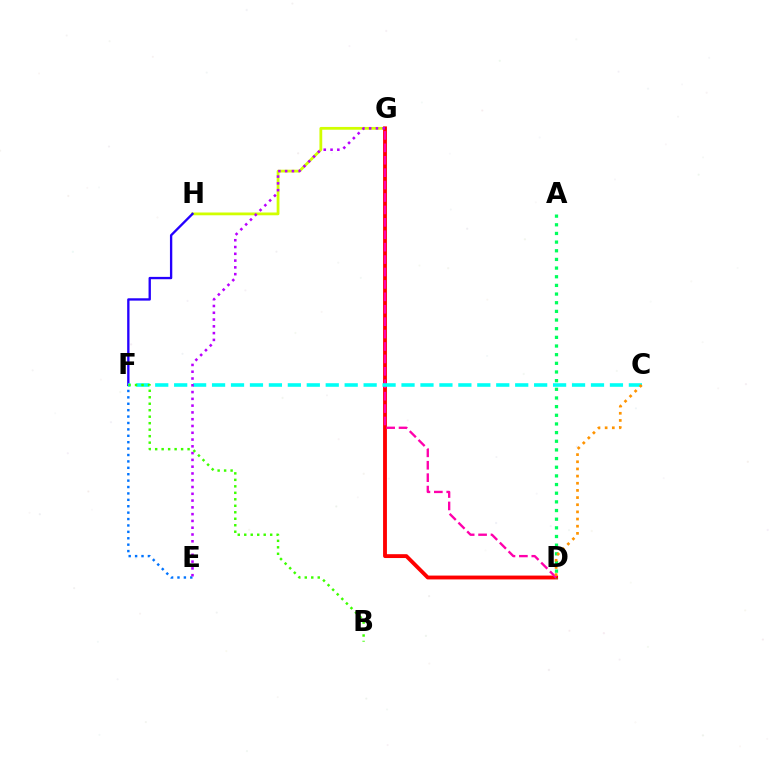{('E', 'F'): [{'color': '#0074ff', 'line_style': 'dotted', 'thickness': 1.74}], ('G', 'H'): [{'color': '#d1ff00', 'line_style': 'solid', 'thickness': 2.0}], ('D', 'G'): [{'color': '#ff0000', 'line_style': 'solid', 'thickness': 2.77}, {'color': '#ff00ac', 'line_style': 'dashed', 'thickness': 1.69}], ('A', 'D'): [{'color': '#00ff5c', 'line_style': 'dotted', 'thickness': 2.35}], ('F', 'H'): [{'color': '#2500ff', 'line_style': 'solid', 'thickness': 1.69}], ('C', 'F'): [{'color': '#00fff6', 'line_style': 'dashed', 'thickness': 2.57}], ('C', 'D'): [{'color': '#ff9400', 'line_style': 'dotted', 'thickness': 1.94}], ('E', 'G'): [{'color': '#b900ff', 'line_style': 'dotted', 'thickness': 1.84}], ('B', 'F'): [{'color': '#3dff00', 'line_style': 'dotted', 'thickness': 1.76}]}